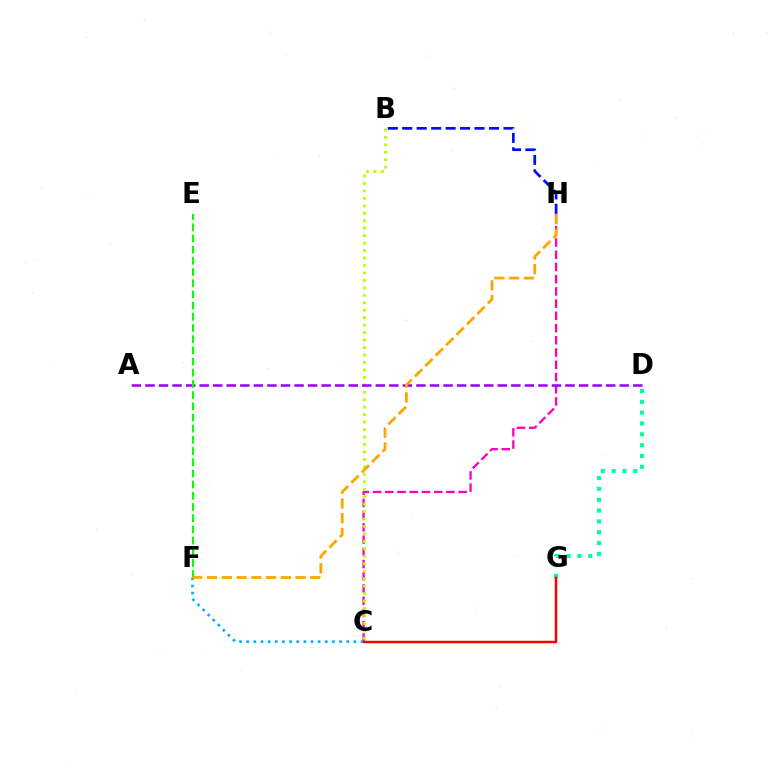{('C', 'H'): [{'color': '#ff00bd', 'line_style': 'dashed', 'thickness': 1.66}], ('B', 'C'): [{'color': '#b3ff00', 'line_style': 'dotted', 'thickness': 2.03}], ('C', 'F'): [{'color': '#00b5ff', 'line_style': 'dotted', 'thickness': 1.94}], ('A', 'D'): [{'color': '#9b00ff', 'line_style': 'dashed', 'thickness': 1.84}], ('E', 'F'): [{'color': '#08ff00', 'line_style': 'dashed', 'thickness': 1.52}], ('D', 'G'): [{'color': '#00ff9d', 'line_style': 'dotted', 'thickness': 2.95}], ('B', 'H'): [{'color': '#0010ff', 'line_style': 'dashed', 'thickness': 1.96}], ('C', 'G'): [{'color': '#ff0000', 'line_style': 'solid', 'thickness': 1.8}], ('F', 'H'): [{'color': '#ffa500', 'line_style': 'dashed', 'thickness': 2.0}]}